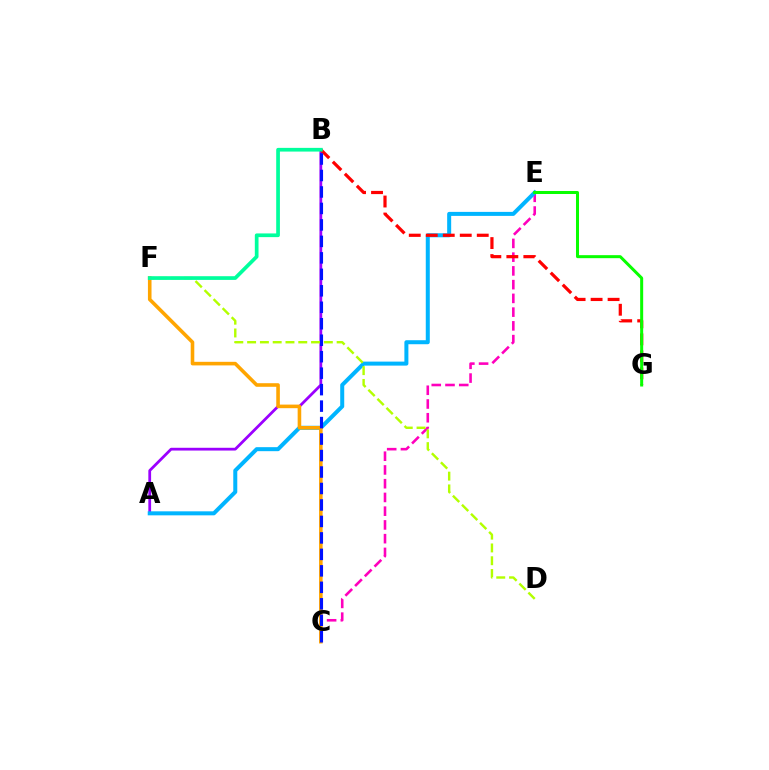{('C', 'E'): [{'color': '#ff00bd', 'line_style': 'dashed', 'thickness': 1.87}], ('A', 'B'): [{'color': '#9b00ff', 'line_style': 'solid', 'thickness': 1.99}], ('A', 'E'): [{'color': '#00b5ff', 'line_style': 'solid', 'thickness': 2.88}], ('B', 'G'): [{'color': '#ff0000', 'line_style': 'dashed', 'thickness': 2.31}], ('D', 'F'): [{'color': '#b3ff00', 'line_style': 'dashed', 'thickness': 1.74}], ('C', 'F'): [{'color': '#ffa500', 'line_style': 'solid', 'thickness': 2.58}], ('B', 'F'): [{'color': '#00ff9d', 'line_style': 'solid', 'thickness': 2.67}], ('B', 'C'): [{'color': '#0010ff', 'line_style': 'dashed', 'thickness': 2.24}], ('E', 'G'): [{'color': '#08ff00', 'line_style': 'solid', 'thickness': 2.17}]}